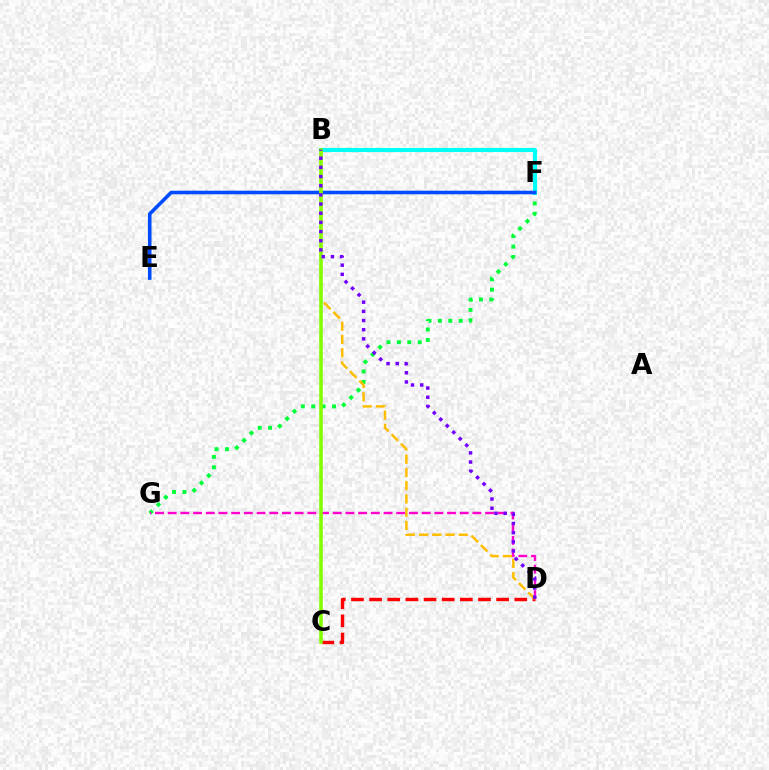{('F', 'G'): [{'color': '#00ff39', 'line_style': 'dotted', 'thickness': 2.83}], ('B', 'F'): [{'color': '#00fff6', 'line_style': 'solid', 'thickness': 2.96}], ('D', 'G'): [{'color': '#ff00cf', 'line_style': 'dashed', 'thickness': 1.72}], ('C', 'D'): [{'color': '#ff0000', 'line_style': 'dashed', 'thickness': 2.47}], ('E', 'F'): [{'color': '#004bff', 'line_style': 'solid', 'thickness': 2.57}], ('B', 'D'): [{'color': '#ffbd00', 'line_style': 'dashed', 'thickness': 1.8}, {'color': '#7200ff', 'line_style': 'dotted', 'thickness': 2.49}], ('B', 'C'): [{'color': '#84ff00', 'line_style': 'solid', 'thickness': 2.59}]}